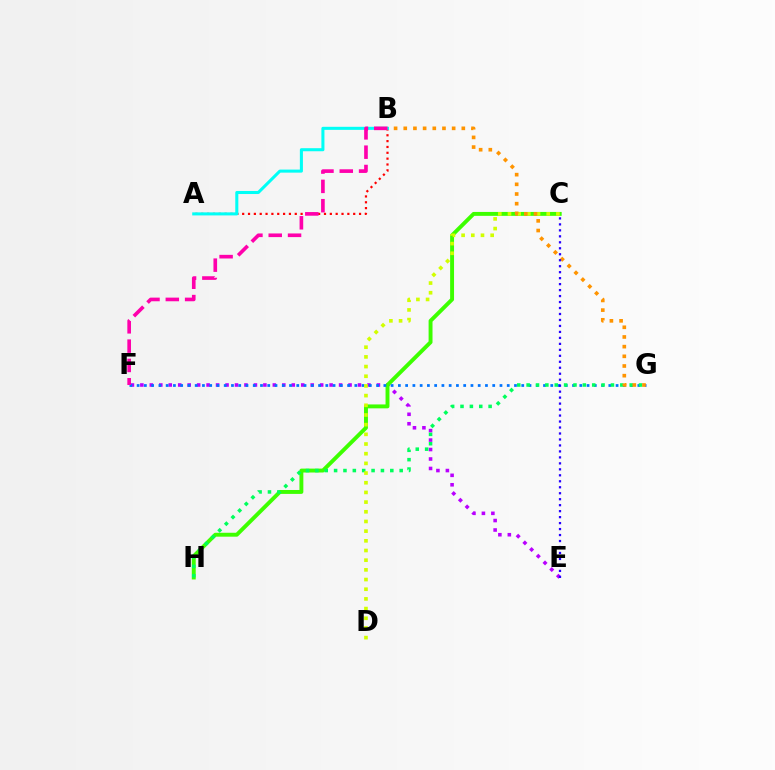{('A', 'B'): [{'color': '#ff0000', 'line_style': 'dotted', 'thickness': 1.59}, {'color': '#00fff6', 'line_style': 'solid', 'thickness': 2.2}], ('E', 'F'): [{'color': '#b900ff', 'line_style': 'dotted', 'thickness': 2.57}], ('C', 'H'): [{'color': '#3dff00', 'line_style': 'solid', 'thickness': 2.82}], ('F', 'G'): [{'color': '#0074ff', 'line_style': 'dotted', 'thickness': 1.97}], ('G', 'H'): [{'color': '#00ff5c', 'line_style': 'dotted', 'thickness': 2.55}], ('C', 'D'): [{'color': '#d1ff00', 'line_style': 'dotted', 'thickness': 2.63}], ('B', 'G'): [{'color': '#ff9400', 'line_style': 'dotted', 'thickness': 2.63}], ('C', 'E'): [{'color': '#2500ff', 'line_style': 'dotted', 'thickness': 1.62}], ('B', 'F'): [{'color': '#ff00ac', 'line_style': 'dashed', 'thickness': 2.62}]}